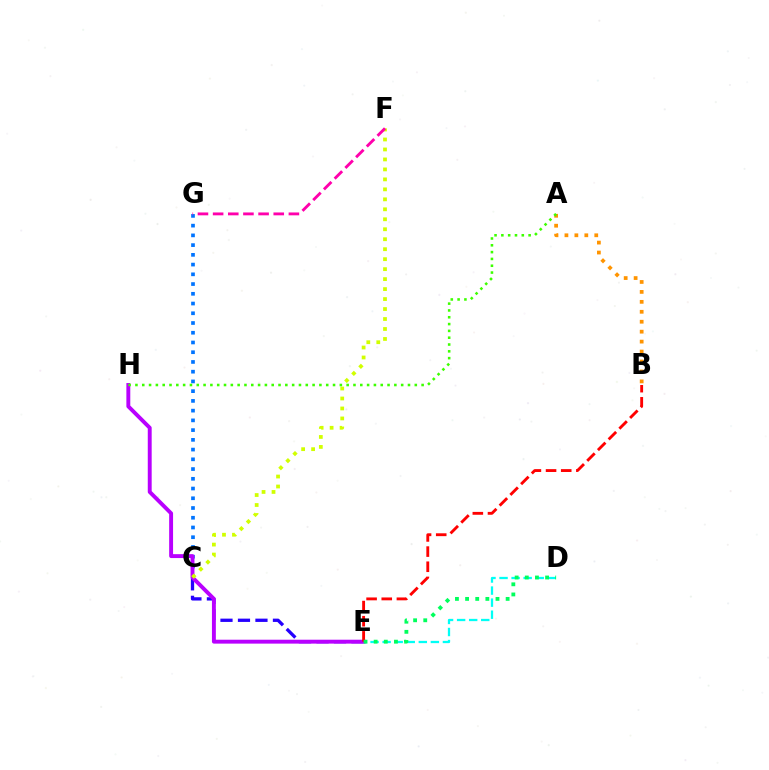{('C', 'G'): [{'color': '#0074ff', 'line_style': 'dotted', 'thickness': 2.65}], ('C', 'E'): [{'color': '#2500ff', 'line_style': 'dashed', 'thickness': 2.38}], ('E', 'H'): [{'color': '#b900ff', 'line_style': 'solid', 'thickness': 2.81}], ('D', 'E'): [{'color': '#00fff6', 'line_style': 'dashed', 'thickness': 1.64}, {'color': '#00ff5c', 'line_style': 'dotted', 'thickness': 2.75}], ('C', 'F'): [{'color': '#d1ff00', 'line_style': 'dotted', 'thickness': 2.71}], ('F', 'G'): [{'color': '#ff00ac', 'line_style': 'dashed', 'thickness': 2.06}], ('B', 'E'): [{'color': '#ff0000', 'line_style': 'dashed', 'thickness': 2.06}], ('A', 'B'): [{'color': '#ff9400', 'line_style': 'dotted', 'thickness': 2.7}], ('A', 'H'): [{'color': '#3dff00', 'line_style': 'dotted', 'thickness': 1.85}]}